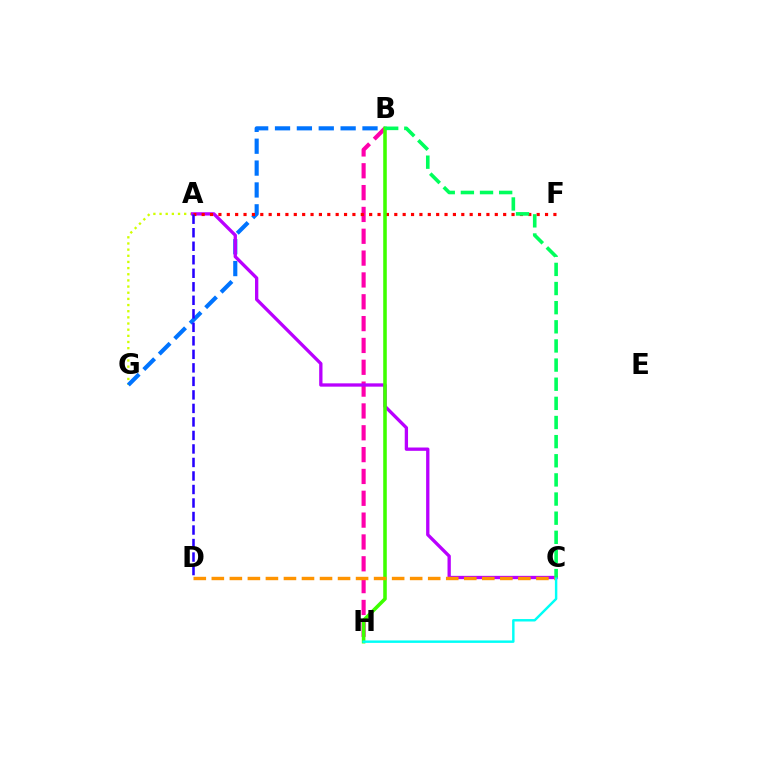{('A', 'G'): [{'color': '#d1ff00', 'line_style': 'dotted', 'thickness': 1.67}], ('B', 'H'): [{'color': '#ff00ac', 'line_style': 'dashed', 'thickness': 2.97}, {'color': '#3dff00', 'line_style': 'solid', 'thickness': 2.57}], ('B', 'G'): [{'color': '#0074ff', 'line_style': 'dashed', 'thickness': 2.97}], ('A', 'C'): [{'color': '#b900ff', 'line_style': 'solid', 'thickness': 2.38}], ('A', 'F'): [{'color': '#ff0000', 'line_style': 'dotted', 'thickness': 2.28}], ('C', 'D'): [{'color': '#ff9400', 'line_style': 'dashed', 'thickness': 2.45}], ('C', 'H'): [{'color': '#00fff6', 'line_style': 'solid', 'thickness': 1.76}], ('B', 'C'): [{'color': '#00ff5c', 'line_style': 'dashed', 'thickness': 2.6}], ('A', 'D'): [{'color': '#2500ff', 'line_style': 'dashed', 'thickness': 1.84}]}